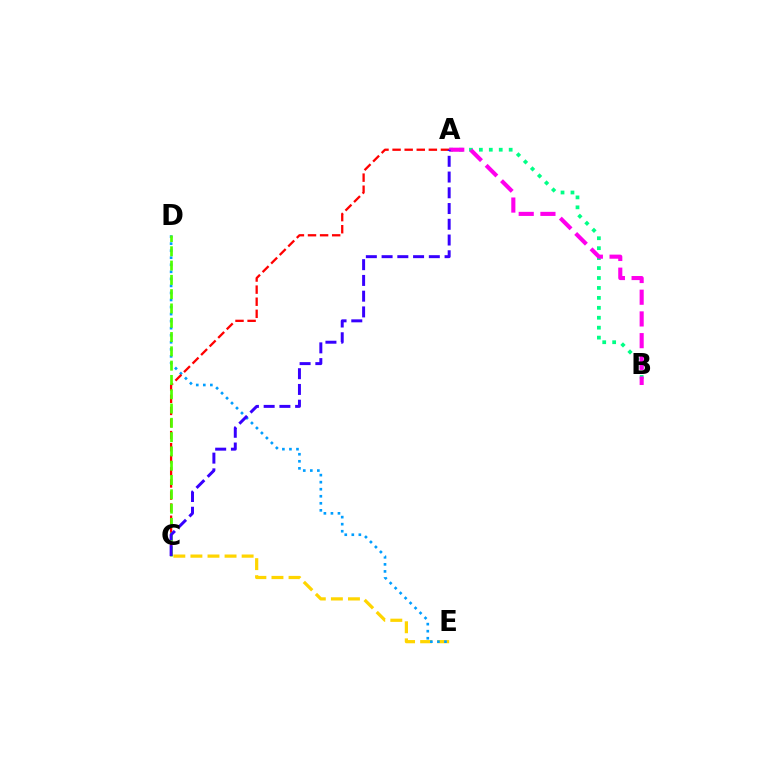{('C', 'E'): [{'color': '#ffd500', 'line_style': 'dashed', 'thickness': 2.32}], ('A', 'B'): [{'color': '#00ff86', 'line_style': 'dotted', 'thickness': 2.7}, {'color': '#ff00ed', 'line_style': 'dashed', 'thickness': 2.95}], ('D', 'E'): [{'color': '#009eff', 'line_style': 'dotted', 'thickness': 1.91}], ('A', 'C'): [{'color': '#ff0000', 'line_style': 'dashed', 'thickness': 1.64}, {'color': '#3700ff', 'line_style': 'dashed', 'thickness': 2.14}], ('C', 'D'): [{'color': '#4fff00', 'line_style': 'dashed', 'thickness': 1.94}]}